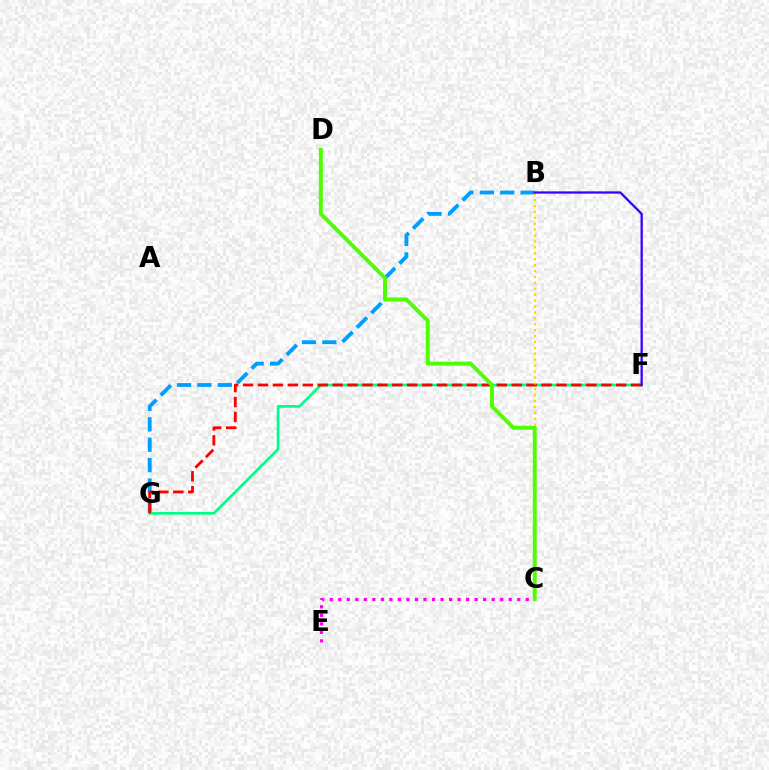{('B', 'G'): [{'color': '#009eff', 'line_style': 'dashed', 'thickness': 2.77}], ('F', 'G'): [{'color': '#00ff86', 'line_style': 'solid', 'thickness': 1.95}, {'color': '#ff0000', 'line_style': 'dashed', 'thickness': 2.03}], ('C', 'E'): [{'color': '#ff00ed', 'line_style': 'dotted', 'thickness': 2.32}], ('B', 'C'): [{'color': '#ffd500', 'line_style': 'dotted', 'thickness': 1.61}], ('B', 'F'): [{'color': '#3700ff', 'line_style': 'solid', 'thickness': 1.64}], ('C', 'D'): [{'color': '#4fff00', 'line_style': 'solid', 'thickness': 2.82}]}